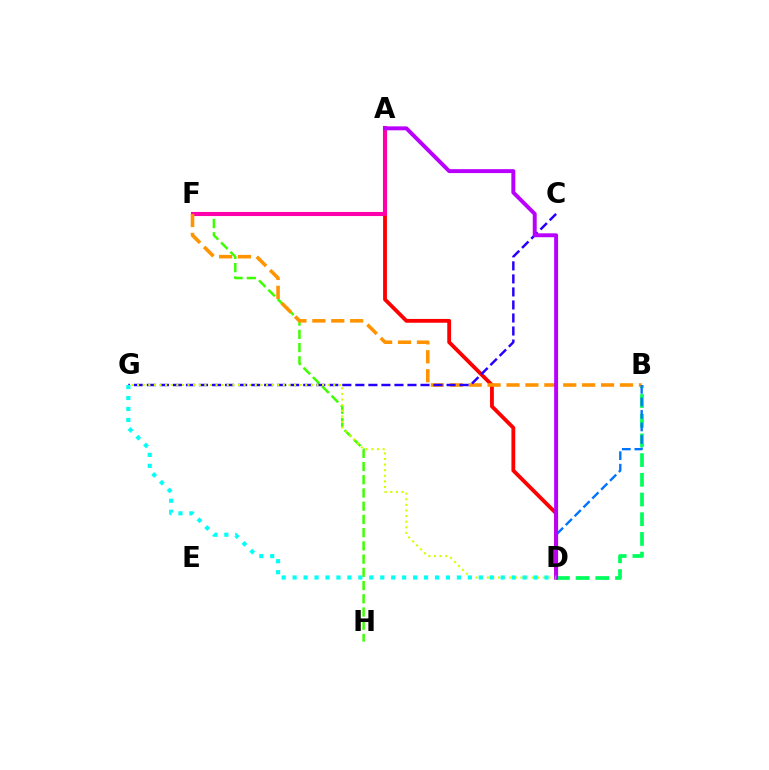{('F', 'H'): [{'color': '#3dff00', 'line_style': 'dashed', 'thickness': 1.8}], ('B', 'D'): [{'color': '#00ff5c', 'line_style': 'dashed', 'thickness': 2.68}, {'color': '#0074ff', 'line_style': 'dashed', 'thickness': 1.7}], ('A', 'D'): [{'color': '#ff0000', 'line_style': 'solid', 'thickness': 2.75}, {'color': '#b900ff', 'line_style': 'solid', 'thickness': 2.83}], ('A', 'F'): [{'color': '#ff00ac', 'line_style': 'solid', 'thickness': 2.95}], ('B', 'F'): [{'color': '#ff9400', 'line_style': 'dashed', 'thickness': 2.57}], ('C', 'G'): [{'color': '#2500ff', 'line_style': 'dashed', 'thickness': 1.77}], ('D', 'G'): [{'color': '#d1ff00', 'line_style': 'dotted', 'thickness': 1.52}, {'color': '#00fff6', 'line_style': 'dotted', 'thickness': 2.98}]}